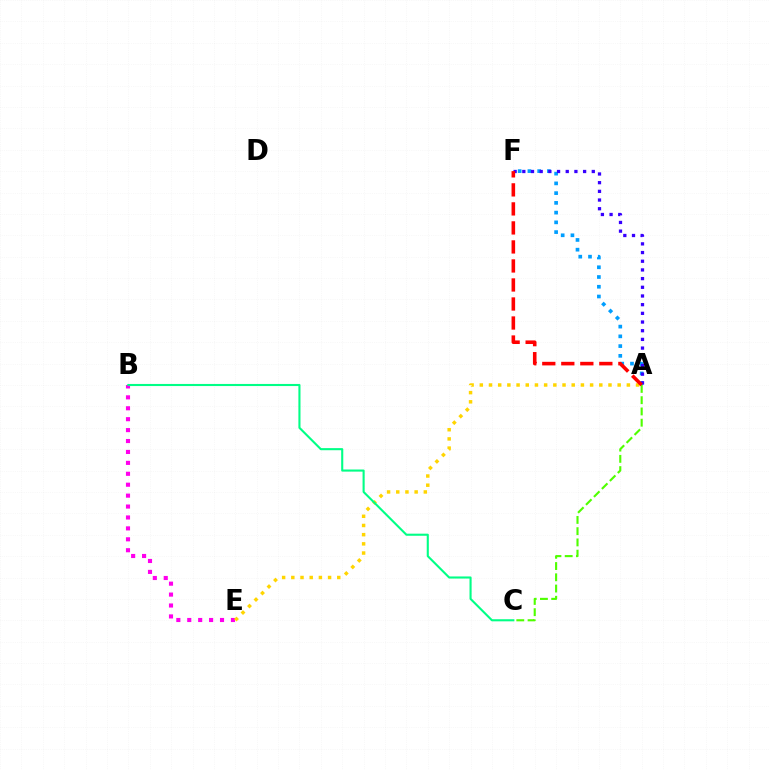{('B', 'E'): [{'color': '#ff00ed', 'line_style': 'dotted', 'thickness': 2.97}], ('A', 'C'): [{'color': '#4fff00', 'line_style': 'dashed', 'thickness': 1.53}], ('A', 'E'): [{'color': '#ffd500', 'line_style': 'dotted', 'thickness': 2.5}], ('B', 'C'): [{'color': '#00ff86', 'line_style': 'solid', 'thickness': 1.51}], ('A', 'F'): [{'color': '#009eff', 'line_style': 'dotted', 'thickness': 2.65}, {'color': '#3700ff', 'line_style': 'dotted', 'thickness': 2.36}, {'color': '#ff0000', 'line_style': 'dashed', 'thickness': 2.58}]}